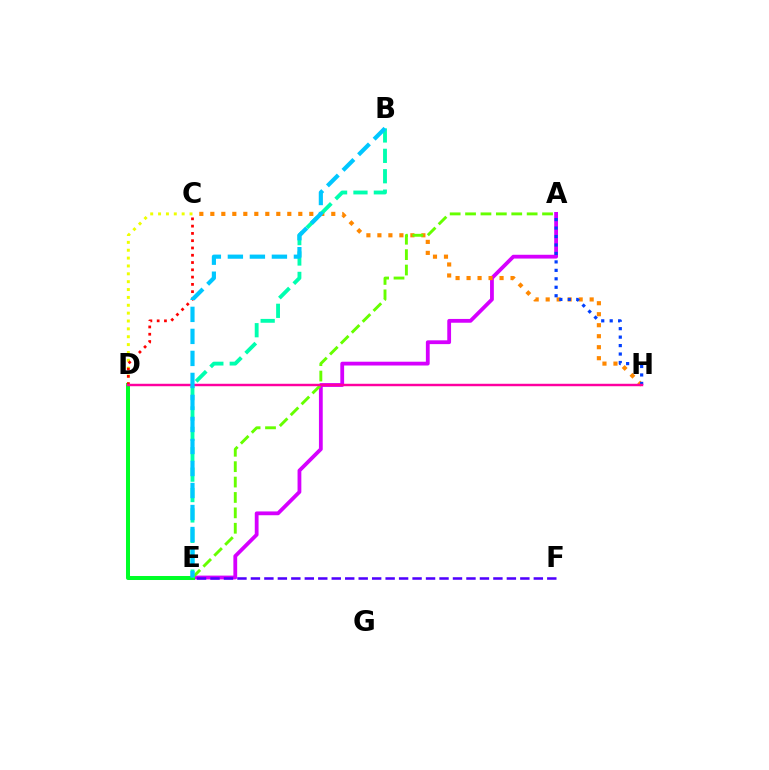{('A', 'E'): [{'color': '#d600ff', 'line_style': 'solid', 'thickness': 2.73}, {'color': '#66ff00', 'line_style': 'dashed', 'thickness': 2.09}], ('D', 'E'): [{'color': '#00ff27', 'line_style': 'solid', 'thickness': 2.89}], ('C', 'H'): [{'color': '#ff8800', 'line_style': 'dotted', 'thickness': 2.99}], ('C', 'D'): [{'color': '#eeff00', 'line_style': 'dotted', 'thickness': 2.14}, {'color': '#ff0000', 'line_style': 'dotted', 'thickness': 1.98}], ('B', 'E'): [{'color': '#00ffaf', 'line_style': 'dashed', 'thickness': 2.77}, {'color': '#00c7ff', 'line_style': 'dashed', 'thickness': 2.99}], ('A', 'H'): [{'color': '#003fff', 'line_style': 'dotted', 'thickness': 2.3}], ('D', 'H'): [{'color': '#ff00a0', 'line_style': 'solid', 'thickness': 1.76}], ('E', 'F'): [{'color': '#4f00ff', 'line_style': 'dashed', 'thickness': 1.83}]}